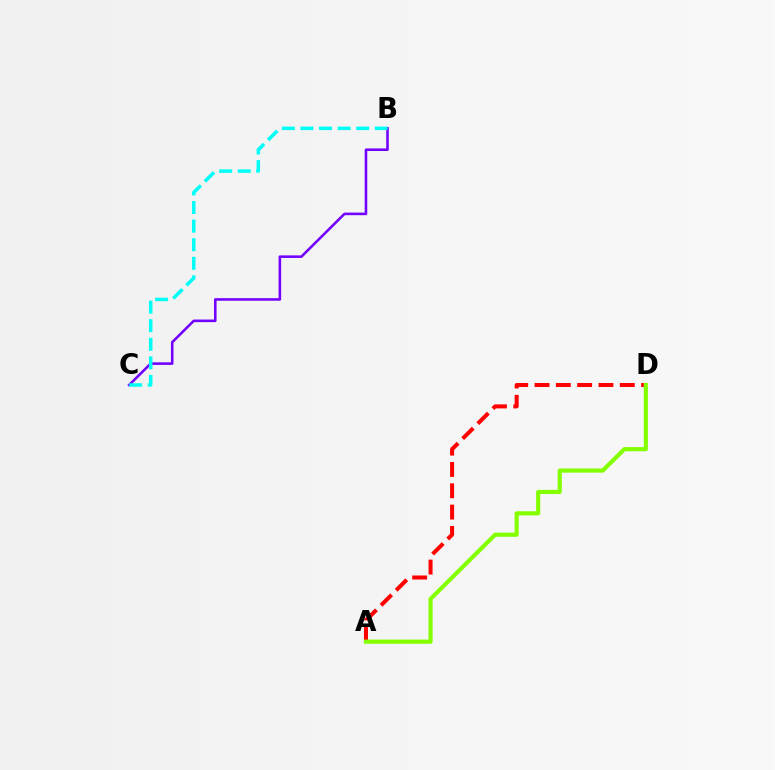{('B', 'C'): [{'color': '#7200ff', 'line_style': 'solid', 'thickness': 1.86}, {'color': '#00fff6', 'line_style': 'dashed', 'thickness': 2.52}], ('A', 'D'): [{'color': '#ff0000', 'line_style': 'dashed', 'thickness': 2.9}, {'color': '#84ff00', 'line_style': 'solid', 'thickness': 3.0}]}